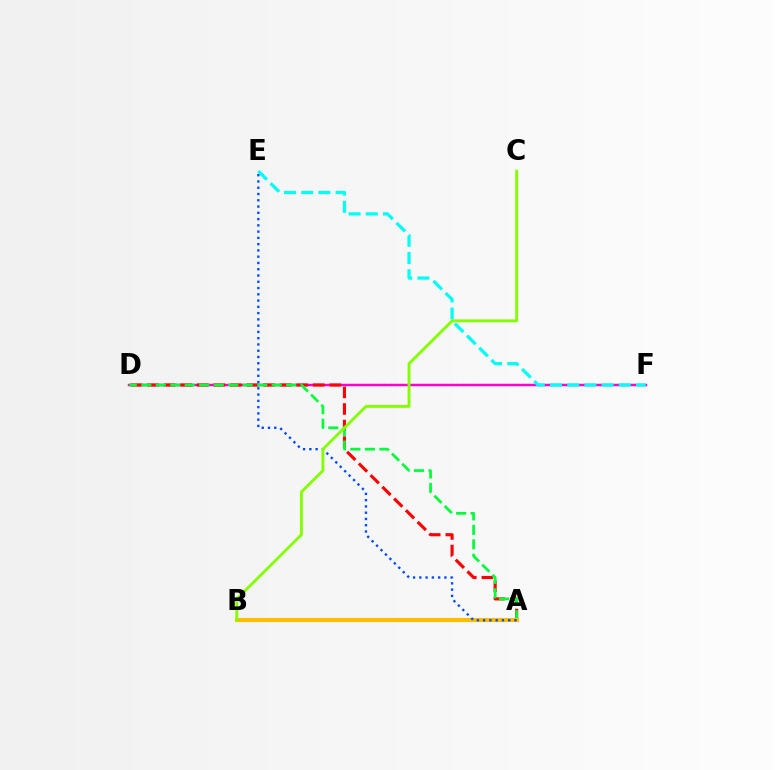{('D', 'F'): [{'color': '#7200ff', 'line_style': 'dotted', 'thickness': 1.5}, {'color': '#ff00cf', 'line_style': 'solid', 'thickness': 1.75}], ('A', 'D'): [{'color': '#ff0000', 'line_style': 'dashed', 'thickness': 2.25}, {'color': '#00ff39', 'line_style': 'dashed', 'thickness': 1.97}], ('E', 'F'): [{'color': '#00fff6', 'line_style': 'dashed', 'thickness': 2.34}], ('A', 'B'): [{'color': '#ffbd00', 'line_style': 'solid', 'thickness': 2.98}], ('A', 'E'): [{'color': '#004bff', 'line_style': 'dotted', 'thickness': 1.7}], ('B', 'C'): [{'color': '#84ff00', 'line_style': 'solid', 'thickness': 2.08}]}